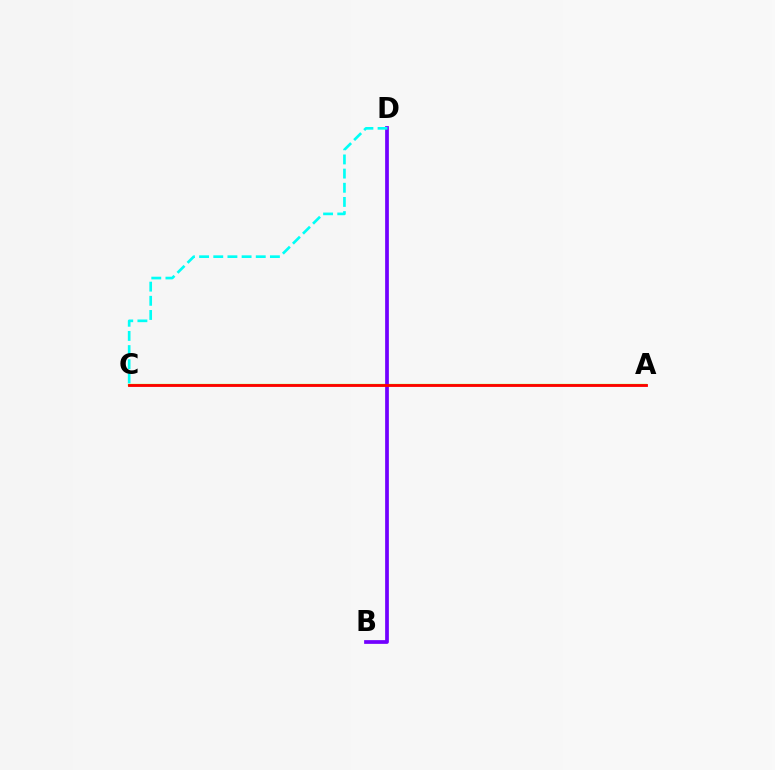{('A', 'C'): [{'color': '#84ff00', 'line_style': 'solid', 'thickness': 1.65}, {'color': '#ff0000', 'line_style': 'solid', 'thickness': 2.04}], ('B', 'D'): [{'color': '#7200ff', 'line_style': 'solid', 'thickness': 2.68}], ('C', 'D'): [{'color': '#00fff6', 'line_style': 'dashed', 'thickness': 1.92}]}